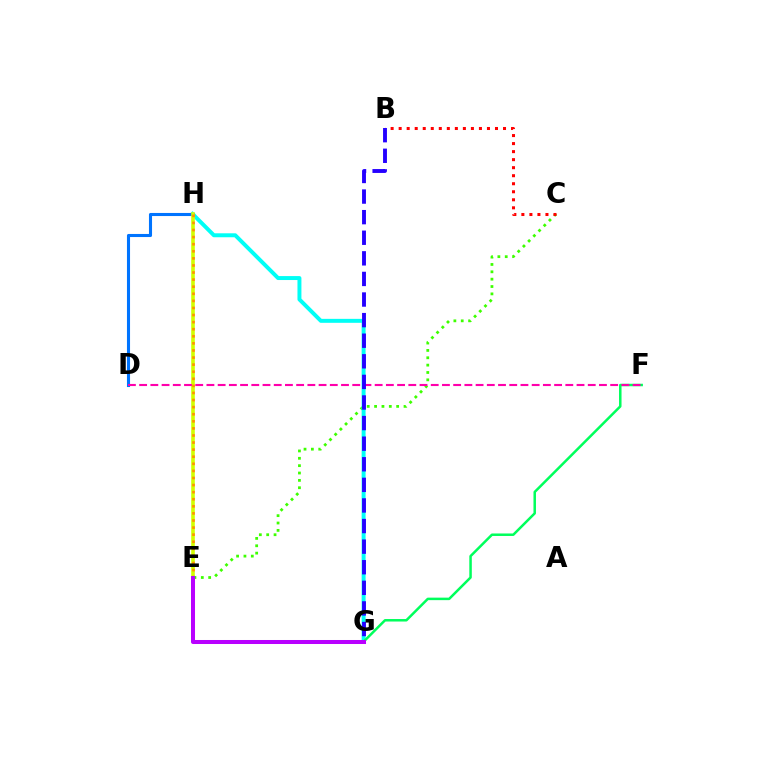{('C', 'E'): [{'color': '#3dff00', 'line_style': 'dotted', 'thickness': 2.0}], ('B', 'C'): [{'color': '#ff0000', 'line_style': 'dotted', 'thickness': 2.18}], ('G', 'H'): [{'color': '#00fff6', 'line_style': 'solid', 'thickness': 2.85}], ('D', 'H'): [{'color': '#0074ff', 'line_style': 'solid', 'thickness': 2.22}], ('F', 'G'): [{'color': '#00ff5c', 'line_style': 'solid', 'thickness': 1.8}], ('E', 'H'): [{'color': '#d1ff00', 'line_style': 'solid', 'thickness': 2.59}, {'color': '#ff9400', 'line_style': 'dotted', 'thickness': 1.92}], ('D', 'F'): [{'color': '#ff00ac', 'line_style': 'dashed', 'thickness': 1.52}], ('E', 'G'): [{'color': '#b900ff', 'line_style': 'solid', 'thickness': 2.89}], ('B', 'G'): [{'color': '#2500ff', 'line_style': 'dashed', 'thickness': 2.8}]}